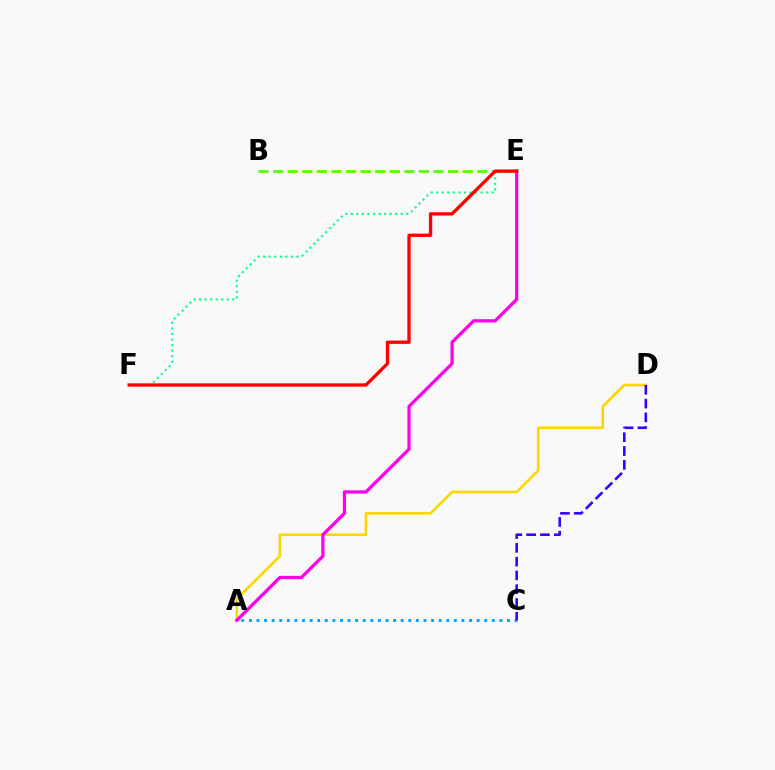{('A', 'D'): [{'color': '#ffd500', 'line_style': 'solid', 'thickness': 1.87}], ('E', 'F'): [{'color': '#00ff86', 'line_style': 'dotted', 'thickness': 1.51}, {'color': '#ff0000', 'line_style': 'solid', 'thickness': 2.38}], ('A', 'C'): [{'color': '#009eff', 'line_style': 'dotted', 'thickness': 2.06}], ('B', 'E'): [{'color': '#4fff00', 'line_style': 'dashed', 'thickness': 1.98}], ('C', 'D'): [{'color': '#3700ff', 'line_style': 'dashed', 'thickness': 1.87}], ('A', 'E'): [{'color': '#ff00ed', 'line_style': 'solid', 'thickness': 2.34}]}